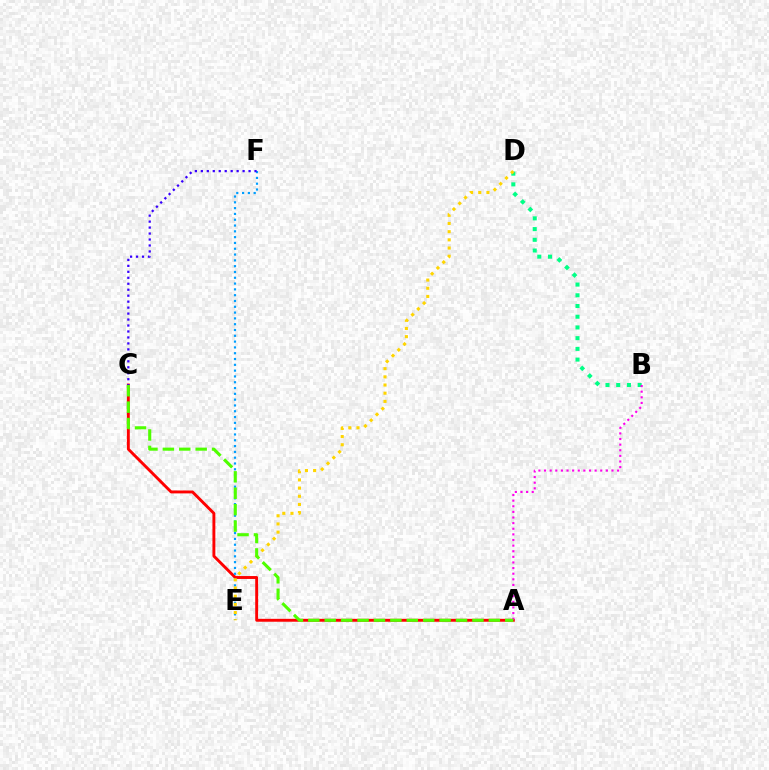{('A', 'C'): [{'color': '#ff0000', 'line_style': 'solid', 'thickness': 2.09}, {'color': '#4fff00', 'line_style': 'dashed', 'thickness': 2.23}], ('E', 'F'): [{'color': '#009eff', 'line_style': 'dotted', 'thickness': 1.58}], ('B', 'D'): [{'color': '#00ff86', 'line_style': 'dotted', 'thickness': 2.91}], ('A', 'B'): [{'color': '#ff00ed', 'line_style': 'dotted', 'thickness': 1.53}], ('C', 'F'): [{'color': '#3700ff', 'line_style': 'dotted', 'thickness': 1.62}], ('D', 'E'): [{'color': '#ffd500', 'line_style': 'dotted', 'thickness': 2.22}]}